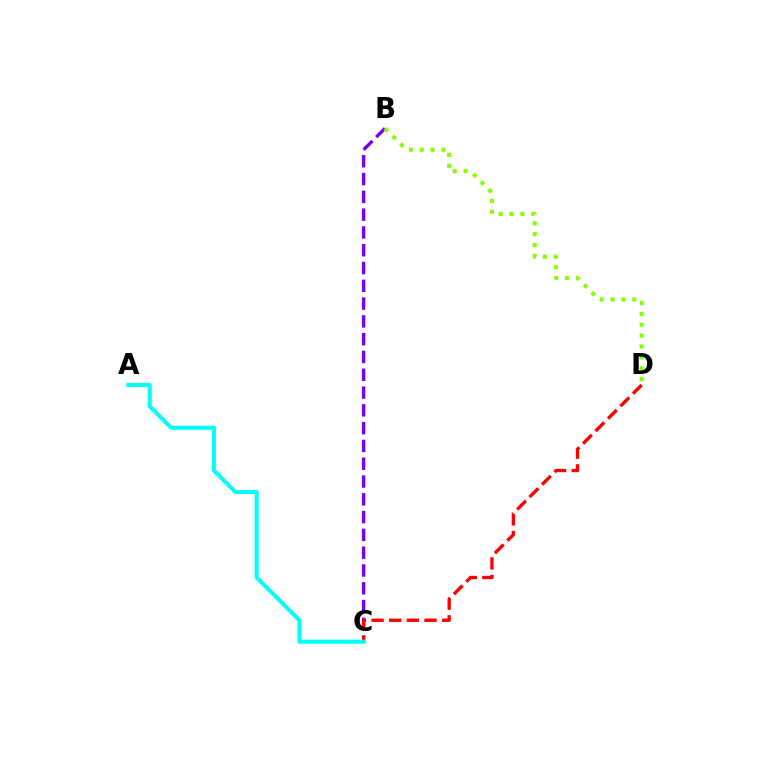{('B', 'C'): [{'color': '#7200ff', 'line_style': 'dashed', 'thickness': 2.42}], ('B', 'D'): [{'color': '#84ff00', 'line_style': 'dotted', 'thickness': 2.96}], ('C', 'D'): [{'color': '#ff0000', 'line_style': 'dashed', 'thickness': 2.4}], ('A', 'C'): [{'color': '#00fff6', 'line_style': 'solid', 'thickness': 2.92}]}